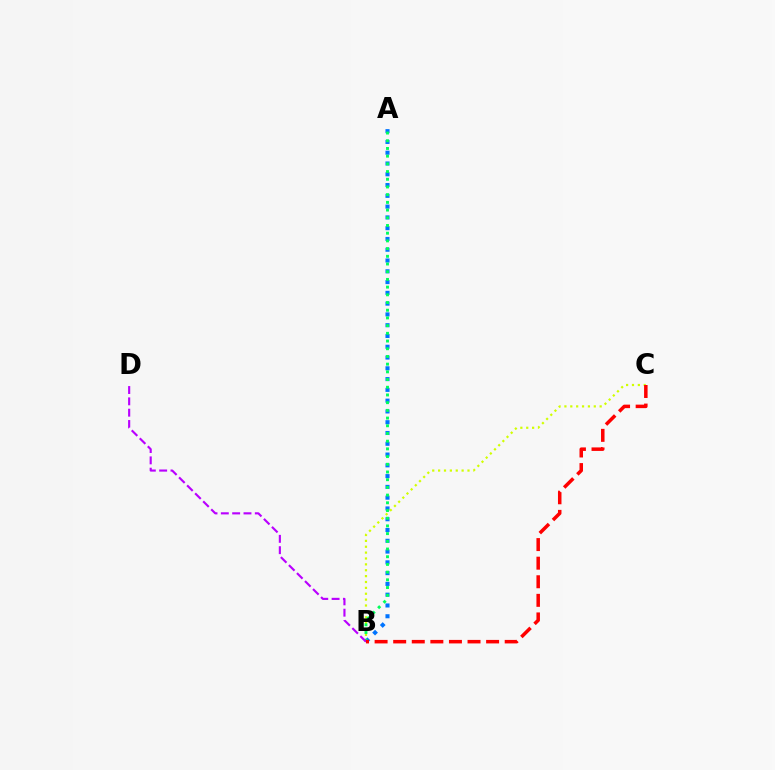{('A', 'B'): [{'color': '#0074ff', 'line_style': 'dotted', 'thickness': 2.93}, {'color': '#00ff5c', 'line_style': 'dotted', 'thickness': 2.09}], ('B', 'C'): [{'color': '#d1ff00', 'line_style': 'dotted', 'thickness': 1.6}, {'color': '#ff0000', 'line_style': 'dashed', 'thickness': 2.52}], ('B', 'D'): [{'color': '#b900ff', 'line_style': 'dashed', 'thickness': 1.54}]}